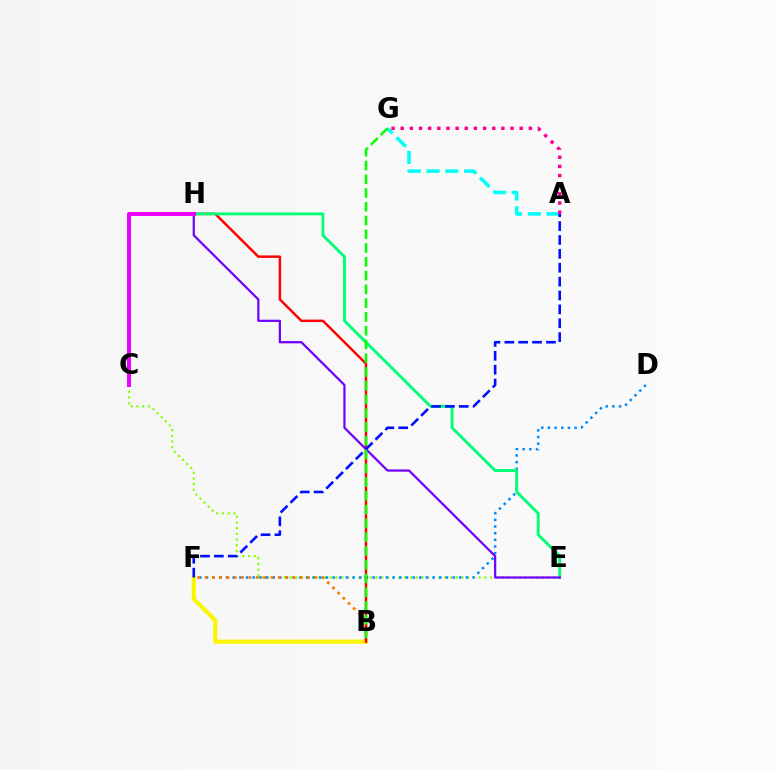{('A', 'G'): [{'color': '#00fff6', 'line_style': 'dashed', 'thickness': 2.55}, {'color': '#ff0094', 'line_style': 'dotted', 'thickness': 2.49}], ('C', 'E'): [{'color': '#84ff00', 'line_style': 'dotted', 'thickness': 1.56}], ('D', 'F'): [{'color': '#008cff', 'line_style': 'dotted', 'thickness': 1.81}], ('B', 'F'): [{'color': '#ff7c00', 'line_style': 'dotted', 'thickness': 1.99}, {'color': '#fcf500', 'line_style': 'solid', 'thickness': 2.98}], ('B', 'H'): [{'color': '#ff0000', 'line_style': 'solid', 'thickness': 1.77}], ('E', 'H'): [{'color': '#00ff74', 'line_style': 'solid', 'thickness': 2.07}, {'color': '#7200ff', 'line_style': 'solid', 'thickness': 1.6}], ('A', 'F'): [{'color': '#0010ff', 'line_style': 'dashed', 'thickness': 1.89}], ('B', 'G'): [{'color': '#08ff00', 'line_style': 'dashed', 'thickness': 1.87}], ('C', 'H'): [{'color': '#ee00ff', 'line_style': 'solid', 'thickness': 2.87}]}